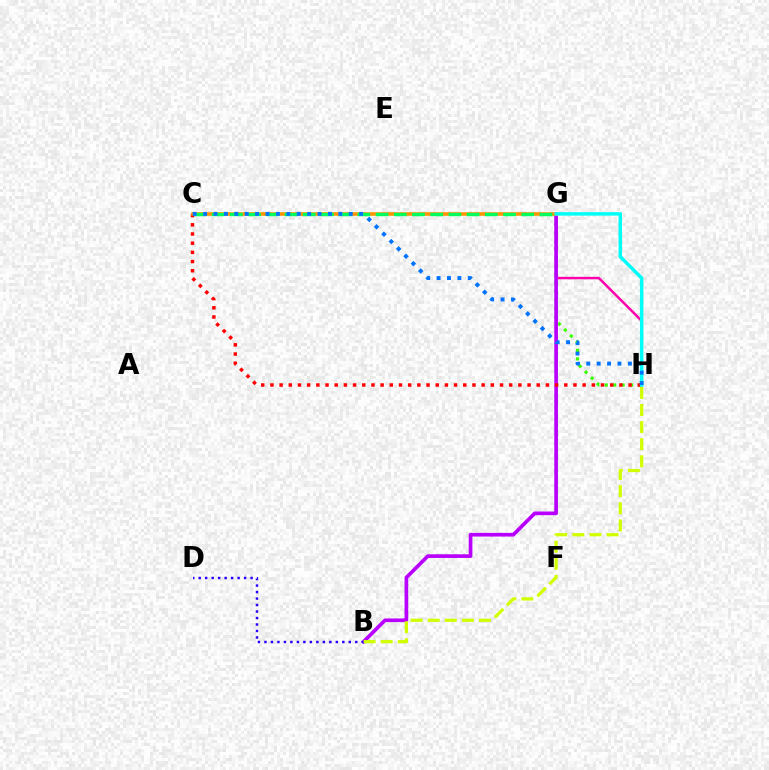{('G', 'H'): [{'color': '#3dff00', 'line_style': 'dotted', 'thickness': 2.3}, {'color': '#ff00ac', 'line_style': 'solid', 'thickness': 1.77}, {'color': '#00fff6', 'line_style': 'solid', 'thickness': 2.5}], ('B', 'G'): [{'color': '#b900ff', 'line_style': 'solid', 'thickness': 2.65}], ('C', 'H'): [{'color': '#ff0000', 'line_style': 'dotted', 'thickness': 2.5}, {'color': '#0074ff', 'line_style': 'dotted', 'thickness': 2.83}], ('C', 'G'): [{'color': '#ff9400', 'line_style': 'solid', 'thickness': 2.58}, {'color': '#00ff5c', 'line_style': 'dashed', 'thickness': 2.47}], ('B', 'D'): [{'color': '#2500ff', 'line_style': 'dotted', 'thickness': 1.76}], ('B', 'H'): [{'color': '#d1ff00', 'line_style': 'dashed', 'thickness': 2.32}]}